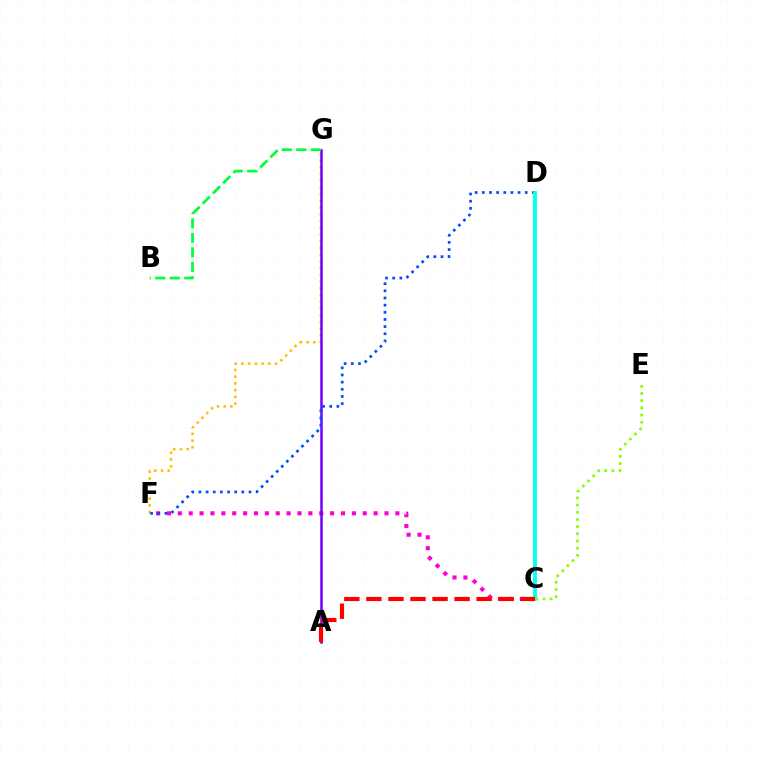{('C', 'F'): [{'color': '#ff00cf', 'line_style': 'dotted', 'thickness': 2.96}], ('F', 'G'): [{'color': '#ffbd00', 'line_style': 'dotted', 'thickness': 1.83}], ('A', 'G'): [{'color': '#7200ff', 'line_style': 'solid', 'thickness': 1.81}], ('B', 'G'): [{'color': '#00ff39', 'line_style': 'dashed', 'thickness': 1.97}], ('D', 'F'): [{'color': '#004bff', 'line_style': 'dotted', 'thickness': 1.94}], ('C', 'D'): [{'color': '#00fff6', 'line_style': 'solid', 'thickness': 2.72}], ('A', 'C'): [{'color': '#ff0000', 'line_style': 'dashed', 'thickness': 3.0}], ('C', 'E'): [{'color': '#84ff00', 'line_style': 'dotted', 'thickness': 1.95}]}